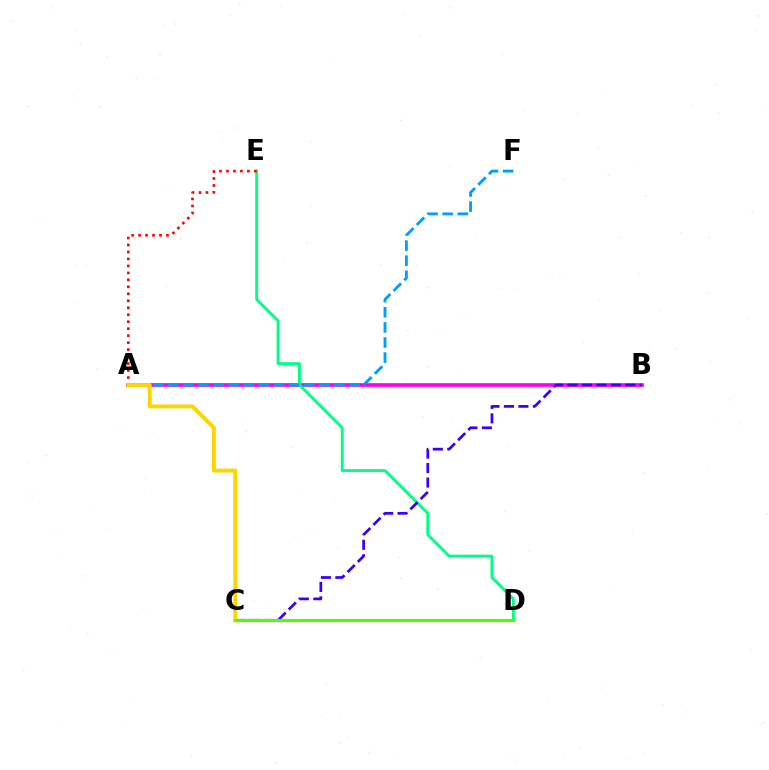{('A', 'B'): [{'color': '#ff00ed', 'line_style': 'solid', 'thickness': 2.63}], ('D', 'E'): [{'color': '#00ff86', 'line_style': 'solid', 'thickness': 2.08}], ('A', 'E'): [{'color': '#ff0000', 'line_style': 'dotted', 'thickness': 1.9}], ('A', 'F'): [{'color': '#009eff', 'line_style': 'dashed', 'thickness': 2.05}], ('B', 'C'): [{'color': '#3700ff', 'line_style': 'dashed', 'thickness': 1.97}], ('A', 'C'): [{'color': '#ffd500', 'line_style': 'solid', 'thickness': 2.8}], ('C', 'D'): [{'color': '#4fff00', 'line_style': 'solid', 'thickness': 2.23}]}